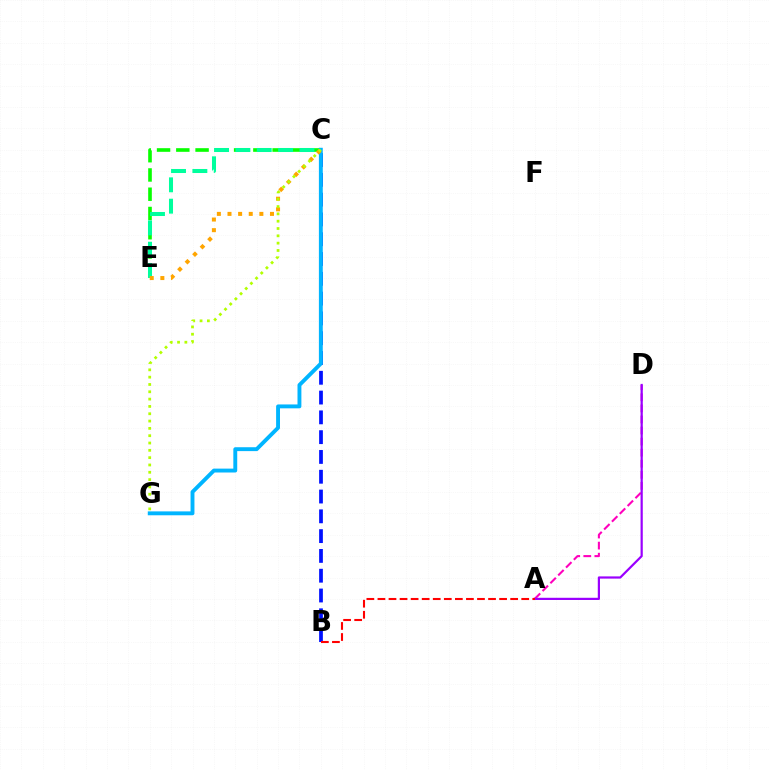{('C', 'E'): [{'color': '#08ff00', 'line_style': 'dashed', 'thickness': 2.62}, {'color': '#00ff9d', 'line_style': 'dashed', 'thickness': 2.9}, {'color': '#ffa500', 'line_style': 'dotted', 'thickness': 2.89}], ('B', 'C'): [{'color': '#0010ff', 'line_style': 'dashed', 'thickness': 2.69}], ('C', 'G'): [{'color': '#00b5ff', 'line_style': 'solid', 'thickness': 2.8}, {'color': '#b3ff00', 'line_style': 'dotted', 'thickness': 1.99}], ('A', 'D'): [{'color': '#ff00bd', 'line_style': 'dashed', 'thickness': 1.5}, {'color': '#9b00ff', 'line_style': 'solid', 'thickness': 1.59}], ('A', 'B'): [{'color': '#ff0000', 'line_style': 'dashed', 'thickness': 1.5}]}